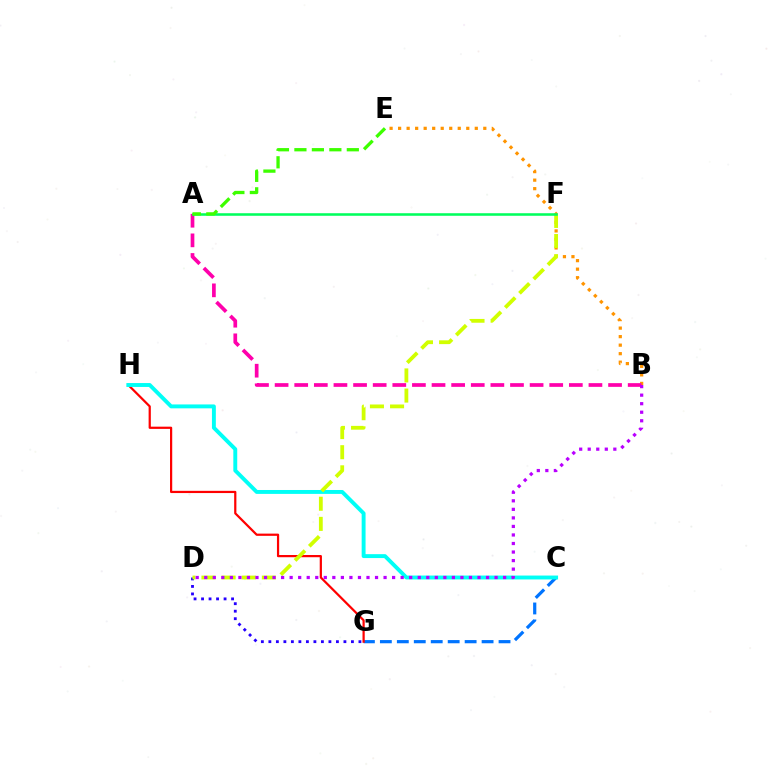{('B', 'E'): [{'color': '#ff9400', 'line_style': 'dotted', 'thickness': 2.31}], ('C', 'G'): [{'color': '#0074ff', 'line_style': 'dashed', 'thickness': 2.3}], ('G', 'H'): [{'color': '#ff0000', 'line_style': 'solid', 'thickness': 1.6}], ('C', 'H'): [{'color': '#00fff6', 'line_style': 'solid', 'thickness': 2.81}], ('D', 'G'): [{'color': '#2500ff', 'line_style': 'dotted', 'thickness': 2.04}], ('A', 'B'): [{'color': '#ff00ac', 'line_style': 'dashed', 'thickness': 2.66}], ('D', 'F'): [{'color': '#d1ff00', 'line_style': 'dashed', 'thickness': 2.74}], ('B', 'D'): [{'color': '#b900ff', 'line_style': 'dotted', 'thickness': 2.32}], ('A', 'F'): [{'color': '#00ff5c', 'line_style': 'solid', 'thickness': 1.84}], ('A', 'E'): [{'color': '#3dff00', 'line_style': 'dashed', 'thickness': 2.37}]}